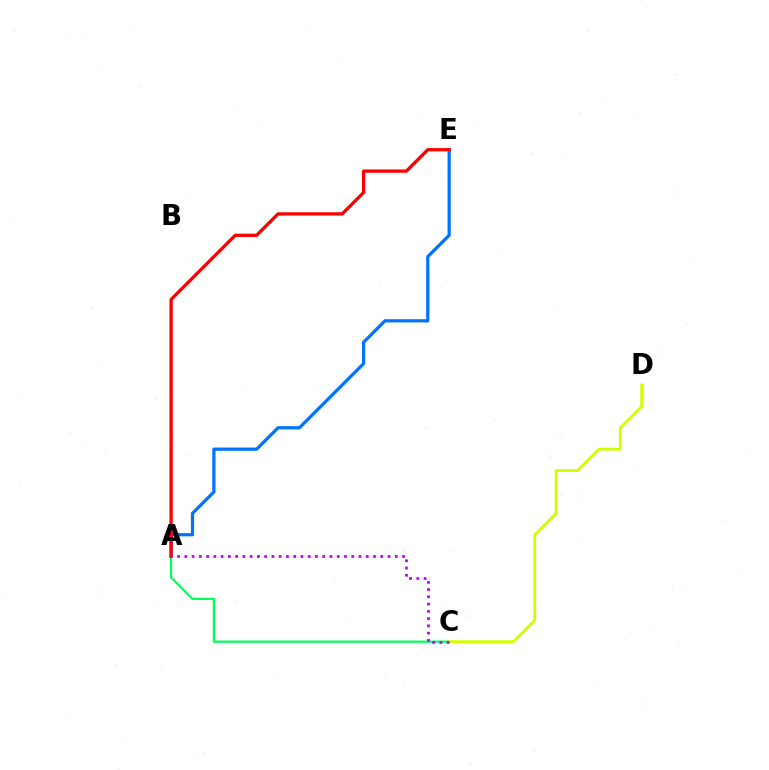{('A', 'C'): [{'color': '#00ff5c', 'line_style': 'solid', 'thickness': 1.6}, {'color': '#b900ff', 'line_style': 'dotted', 'thickness': 1.97}], ('A', 'E'): [{'color': '#0074ff', 'line_style': 'solid', 'thickness': 2.32}, {'color': '#ff0000', 'line_style': 'solid', 'thickness': 2.36}], ('C', 'D'): [{'color': '#d1ff00', 'line_style': 'solid', 'thickness': 2.04}]}